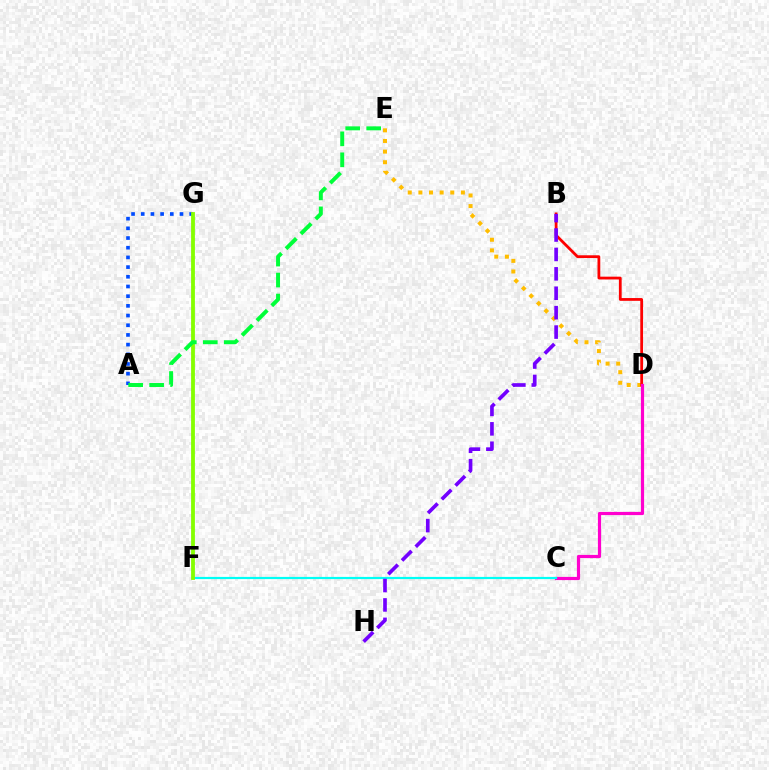{('D', 'E'): [{'color': '#ffbd00', 'line_style': 'dotted', 'thickness': 2.89}], ('B', 'D'): [{'color': '#ff0000', 'line_style': 'solid', 'thickness': 2.0}], ('C', 'D'): [{'color': '#ff00cf', 'line_style': 'solid', 'thickness': 2.3}], ('A', 'G'): [{'color': '#004bff', 'line_style': 'dotted', 'thickness': 2.63}], ('C', 'F'): [{'color': '#00fff6', 'line_style': 'solid', 'thickness': 1.58}], ('F', 'G'): [{'color': '#84ff00', 'line_style': 'solid', 'thickness': 2.75}], ('B', 'H'): [{'color': '#7200ff', 'line_style': 'dashed', 'thickness': 2.64}], ('A', 'E'): [{'color': '#00ff39', 'line_style': 'dashed', 'thickness': 2.85}]}